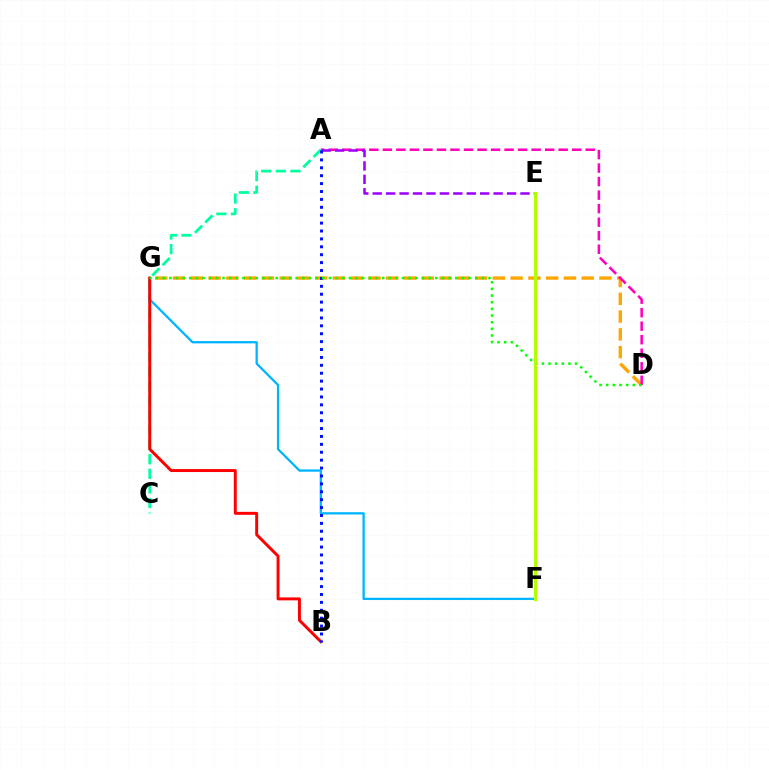{('D', 'G'): [{'color': '#ffa500', 'line_style': 'dashed', 'thickness': 2.41}, {'color': '#08ff00', 'line_style': 'dotted', 'thickness': 1.81}], ('A', 'D'): [{'color': '#ff00bd', 'line_style': 'dashed', 'thickness': 1.84}], ('A', 'C'): [{'color': '#00ff9d', 'line_style': 'dashed', 'thickness': 1.98}], ('F', 'G'): [{'color': '#00b5ff', 'line_style': 'solid', 'thickness': 1.65}], ('A', 'E'): [{'color': '#9b00ff', 'line_style': 'dashed', 'thickness': 1.82}], ('B', 'G'): [{'color': '#ff0000', 'line_style': 'solid', 'thickness': 2.12}], ('A', 'B'): [{'color': '#0010ff', 'line_style': 'dotted', 'thickness': 2.15}], ('E', 'F'): [{'color': '#b3ff00', 'line_style': 'solid', 'thickness': 2.29}]}